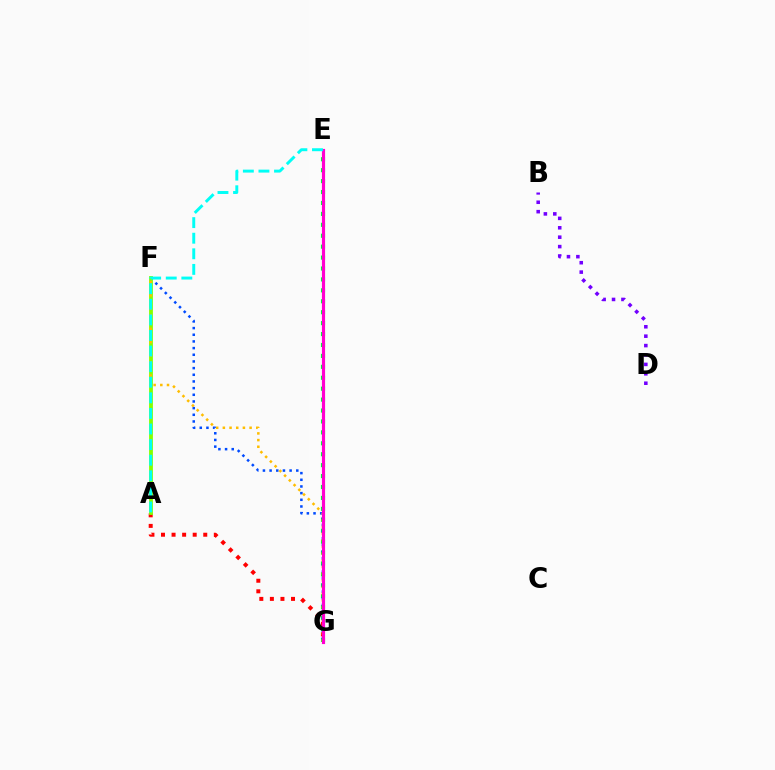{('B', 'D'): [{'color': '#7200ff', 'line_style': 'dotted', 'thickness': 2.56}], ('E', 'G'): [{'color': '#00ff39', 'line_style': 'dotted', 'thickness': 2.97}, {'color': '#ff00cf', 'line_style': 'solid', 'thickness': 2.27}], ('F', 'G'): [{'color': '#004bff', 'line_style': 'dotted', 'thickness': 1.81}, {'color': '#ffbd00', 'line_style': 'dotted', 'thickness': 1.82}], ('A', 'G'): [{'color': '#ff0000', 'line_style': 'dotted', 'thickness': 2.87}], ('A', 'F'): [{'color': '#84ff00', 'line_style': 'solid', 'thickness': 2.74}], ('A', 'E'): [{'color': '#00fff6', 'line_style': 'dashed', 'thickness': 2.12}]}